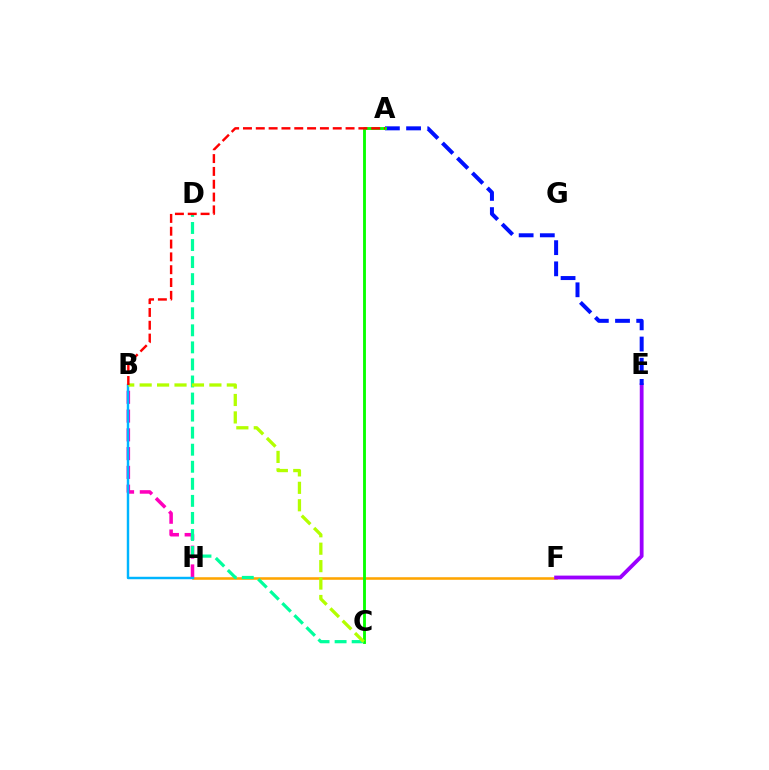{('F', 'H'): [{'color': '#ffa500', 'line_style': 'solid', 'thickness': 1.84}], ('B', 'H'): [{'color': '#ff00bd', 'line_style': 'dashed', 'thickness': 2.55}, {'color': '#00b5ff', 'line_style': 'solid', 'thickness': 1.76}], ('E', 'F'): [{'color': '#9b00ff', 'line_style': 'solid', 'thickness': 2.74}], ('A', 'E'): [{'color': '#0010ff', 'line_style': 'dashed', 'thickness': 2.88}], ('A', 'C'): [{'color': '#08ff00', 'line_style': 'solid', 'thickness': 2.06}], ('C', 'D'): [{'color': '#00ff9d', 'line_style': 'dashed', 'thickness': 2.32}], ('B', 'C'): [{'color': '#b3ff00', 'line_style': 'dashed', 'thickness': 2.37}], ('A', 'B'): [{'color': '#ff0000', 'line_style': 'dashed', 'thickness': 1.74}]}